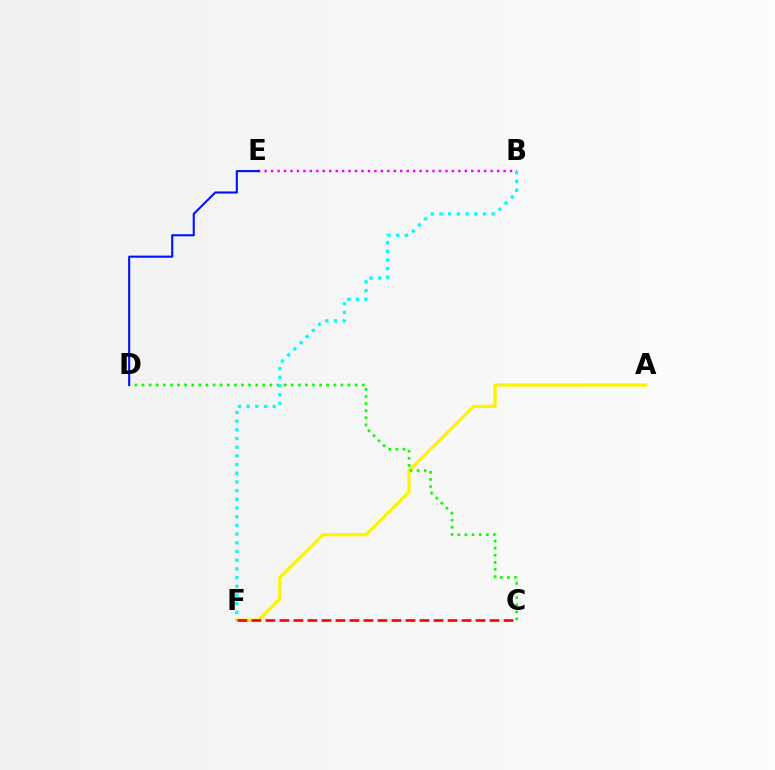{('A', 'F'): [{'color': '#fcf500', 'line_style': 'solid', 'thickness': 2.32}], ('C', 'D'): [{'color': '#08ff00', 'line_style': 'dotted', 'thickness': 1.93}], ('B', 'E'): [{'color': '#ee00ff', 'line_style': 'dotted', 'thickness': 1.75}], ('B', 'F'): [{'color': '#00fff6', 'line_style': 'dotted', 'thickness': 2.36}], ('D', 'E'): [{'color': '#0010ff', 'line_style': 'solid', 'thickness': 1.5}], ('C', 'F'): [{'color': '#ff0000', 'line_style': 'dashed', 'thickness': 1.9}]}